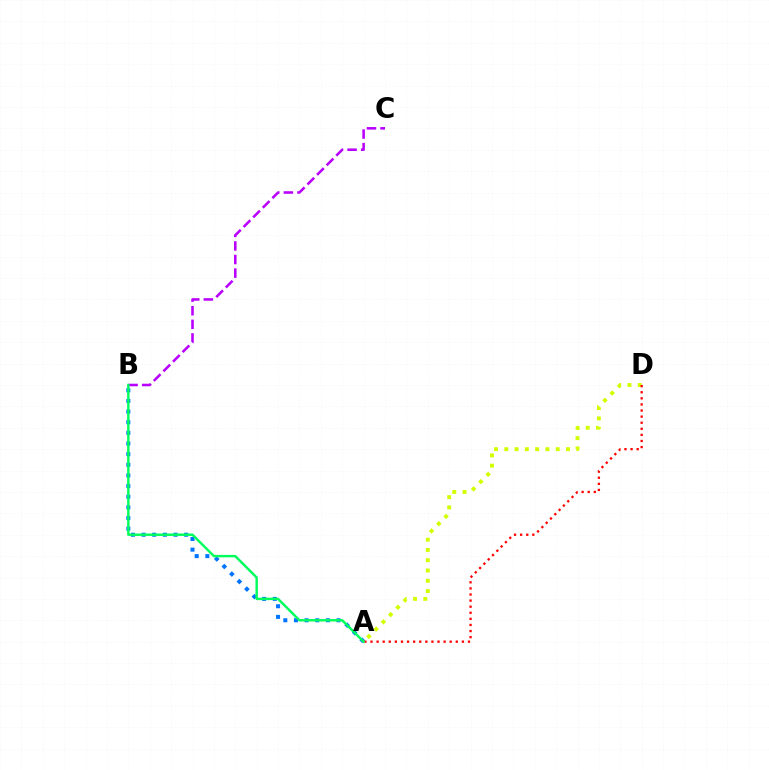{('A', 'D'): [{'color': '#d1ff00', 'line_style': 'dotted', 'thickness': 2.79}, {'color': '#ff0000', 'line_style': 'dotted', 'thickness': 1.66}], ('A', 'B'): [{'color': '#0074ff', 'line_style': 'dotted', 'thickness': 2.89}, {'color': '#00ff5c', 'line_style': 'solid', 'thickness': 1.76}], ('B', 'C'): [{'color': '#b900ff', 'line_style': 'dashed', 'thickness': 1.84}]}